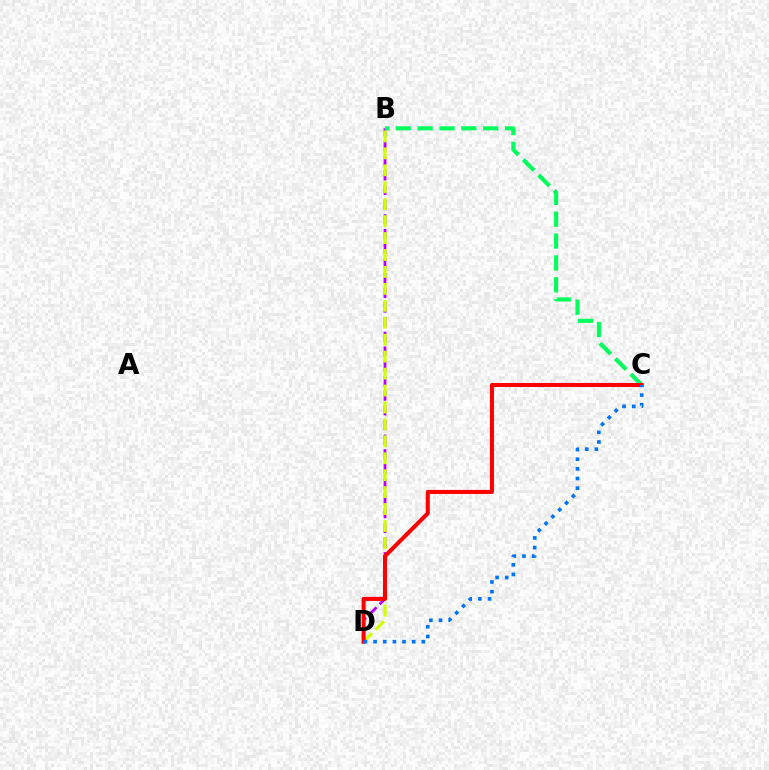{('B', 'D'): [{'color': '#b900ff', 'line_style': 'dashed', 'thickness': 2.0}, {'color': '#d1ff00', 'line_style': 'dashed', 'thickness': 2.3}], ('B', 'C'): [{'color': '#00ff5c', 'line_style': 'dashed', 'thickness': 2.97}], ('C', 'D'): [{'color': '#ff0000', 'line_style': 'solid', 'thickness': 2.91}, {'color': '#0074ff', 'line_style': 'dotted', 'thickness': 2.62}]}